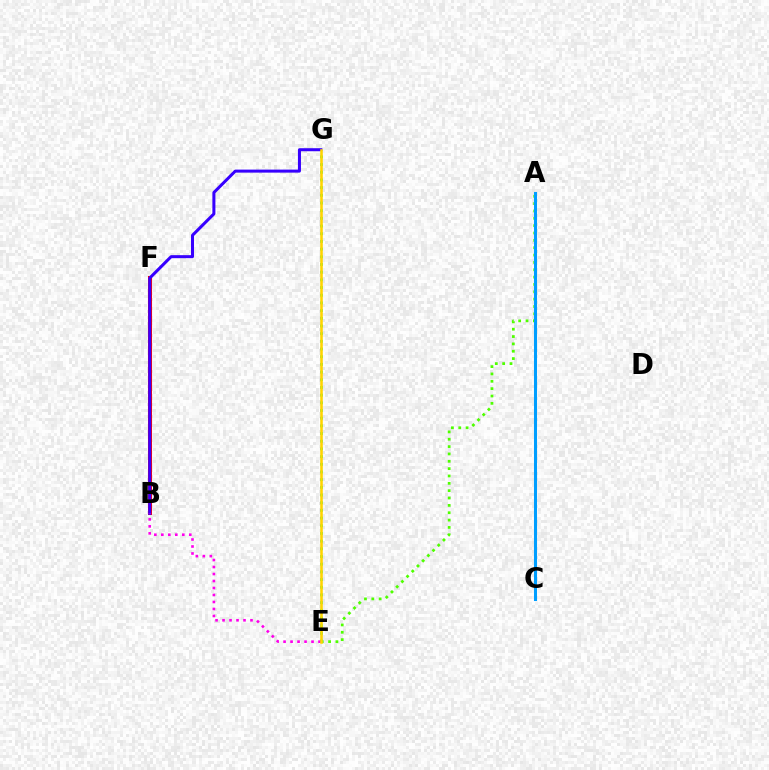{('E', 'G'): [{'color': '#00ff86', 'line_style': 'dotted', 'thickness': 2.09}, {'color': '#ffd500', 'line_style': 'solid', 'thickness': 1.85}], ('B', 'F'): [{'color': '#ff0000', 'line_style': 'solid', 'thickness': 2.91}], ('A', 'E'): [{'color': '#4fff00', 'line_style': 'dotted', 'thickness': 2.0}], ('B', 'G'): [{'color': '#3700ff', 'line_style': 'solid', 'thickness': 2.18}], ('B', 'E'): [{'color': '#ff00ed', 'line_style': 'dotted', 'thickness': 1.9}], ('A', 'C'): [{'color': '#009eff', 'line_style': 'solid', 'thickness': 2.19}]}